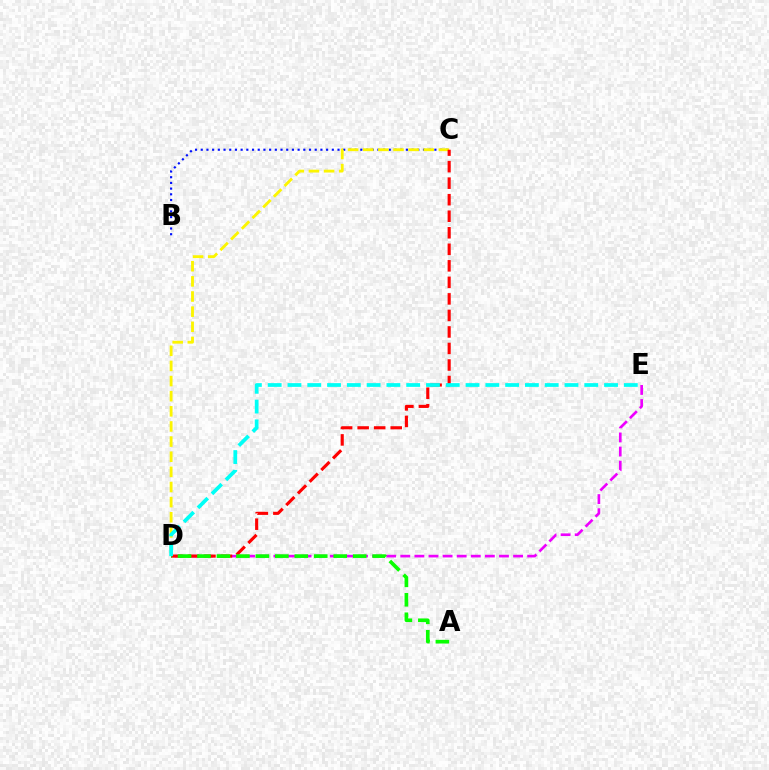{('D', 'E'): [{'color': '#ee00ff', 'line_style': 'dashed', 'thickness': 1.92}, {'color': '#00fff6', 'line_style': 'dashed', 'thickness': 2.69}], ('B', 'C'): [{'color': '#0010ff', 'line_style': 'dotted', 'thickness': 1.55}], ('C', 'D'): [{'color': '#fcf500', 'line_style': 'dashed', 'thickness': 2.06}, {'color': '#ff0000', 'line_style': 'dashed', 'thickness': 2.25}], ('A', 'D'): [{'color': '#08ff00', 'line_style': 'dashed', 'thickness': 2.64}]}